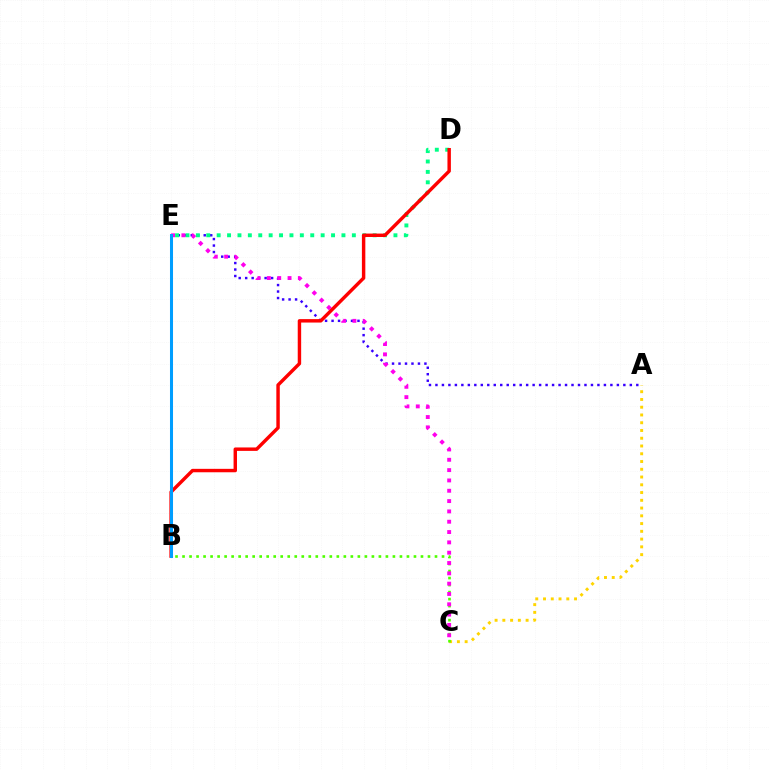{('A', 'C'): [{'color': '#ffd500', 'line_style': 'dotted', 'thickness': 2.11}], ('A', 'E'): [{'color': '#3700ff', 'line_style': 'dotted', 'thickness': 1.76}], ('D', 'E'): [{'color': '#00ff86', 'line_style': 'dotted', 'thickness': 2.83}], ('B', 'C'): [{'color': '#4fff00', 'line_style': 'dotted', 'thickness': 1.91}], ('C', 'E'): [{'color': '#ff00ed', 'line_style': 'dotted', 'thickness': 2.8}], ('B', 'D'): [{'color': '#ff0000', 'line_style': 'solid', 'thickness': 2.47}], ('B', 'E'): [{'color': '#009eff', 'line_style': 'solid', 'thickness': 2.19}]}